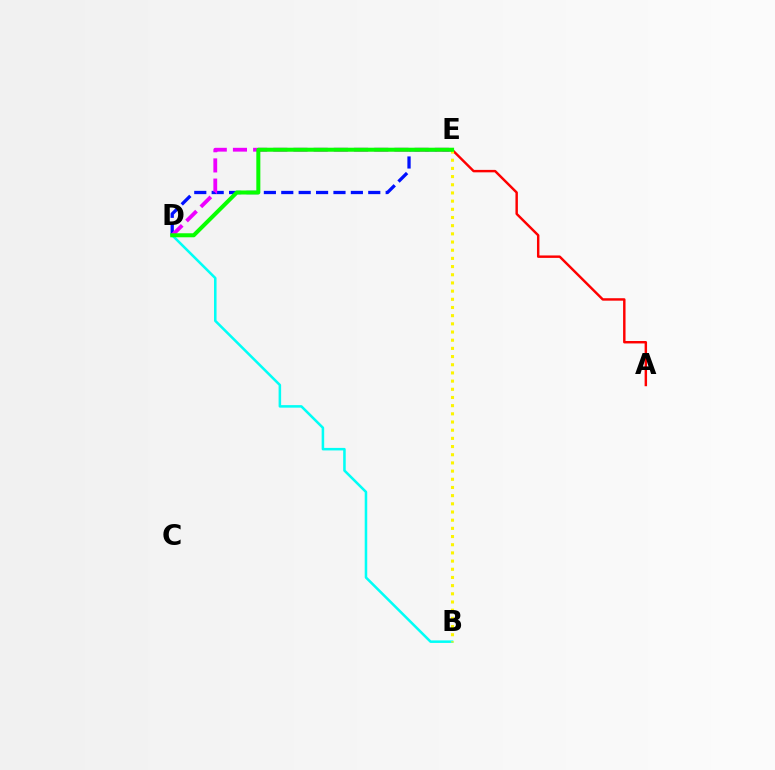{('B', 'D'): [{'color': '#00fff6', 'line_style': 'solid', 'thickness': 1.83}], ('A', 'E'): [{'color': '#ff0000', 'line_style': 'solid', 'thickness': 1.76}], ('B', 'E'): [{'color': '#fcf500', 'line_style': 'dotted', 'thickness': 2.22}], ('D', 'E'): [{'color': '#0010ff', 'line_style': 'dashed', 'thickness': 2.36}, {'color': '#ee00ff', 'line_style': 'dashed', 'thickness': 2.74}, {'color': '#08ff00', 'line_style': 'solid', 'thickness': 2.89}]}